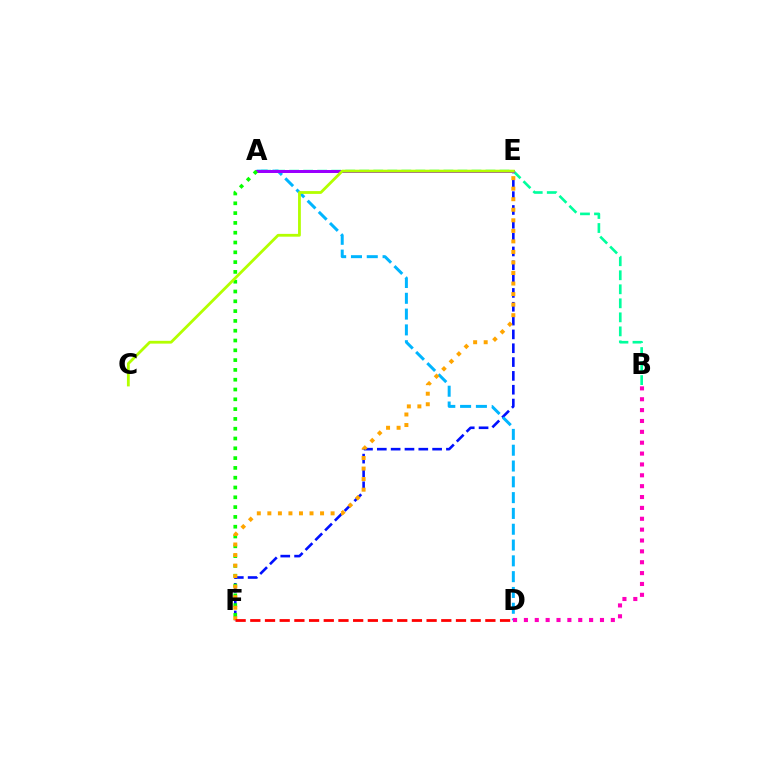{('E', 'F'): [{'color': '#0010ff', 'line_style': 'dashed', 'thickness': 1.88}, {'color': '#ffa500', 'line_style': 'dotted', 'thickness': 2.86}], ('A', 'B'): [{'color': '#00ff9d', 'line_style': 'dashed', 'thickness': 1.91}], ('A', 'D'): [{'color': '#00b5ff', 'line_style': 'dashed', 'thickness': 2.15}], ('A', 'E'): [{'color': '#9b00ff', 'line_style': 'solid', 'thickness': 2.16}], ('A', 'F'): [{'color': '#08ff00', 'line_style': 'dotted', 'thickness': 2.66}], ('C', 'E'): [{'color': '#b3ff00', 'line_style': 'solid', 'thickness': 2.02}], ('B', 'D'): [{'color': '#ff00bd', 'line_style': 'dotted', 'thickness': 2.95}], ('D', 'F'): [{'color': '#ff0000', 'line_style': 'dashed', 'thickness': 2.0}]}